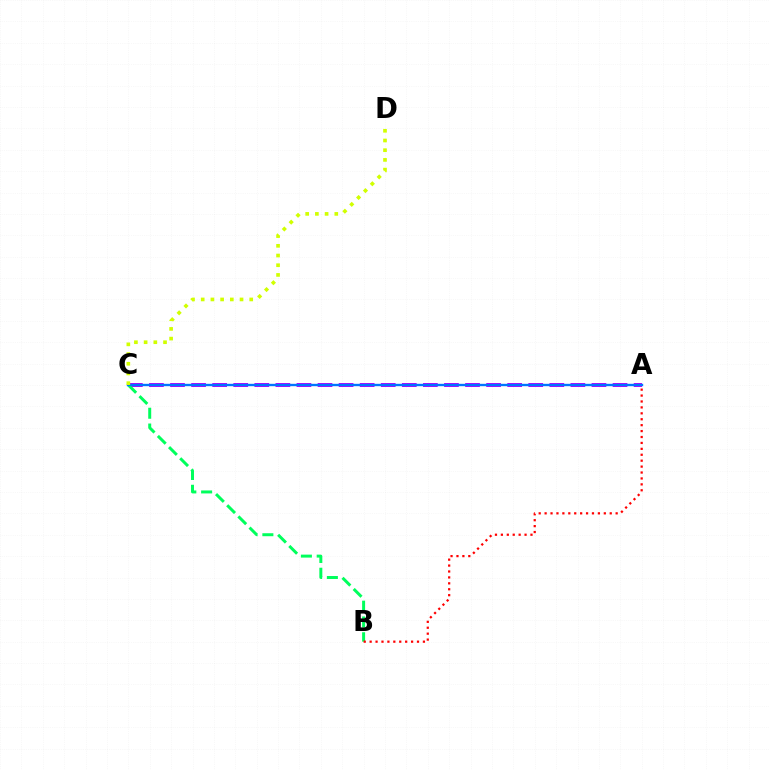{('A', 'C'): [{'color': '#b900ff', 'line_style': 'dashed', 'thickness': 2.86}, {'color': '#0074ff', 'line_style': 'solid', 'thickness': 1.7}], ('B', 'C'): [{'color': '#00ff5c', 'line_style': 'dashed', 'thickness': 2.15}], ('A', 'B'): [{'color': '#ff0000', 'line_style': 'dotted', 'thickness': 1.61}], ('C', 'D'): [{'color': '#d1ff00', 'line_style': 'dotted', 'thickness': 2.64}]}